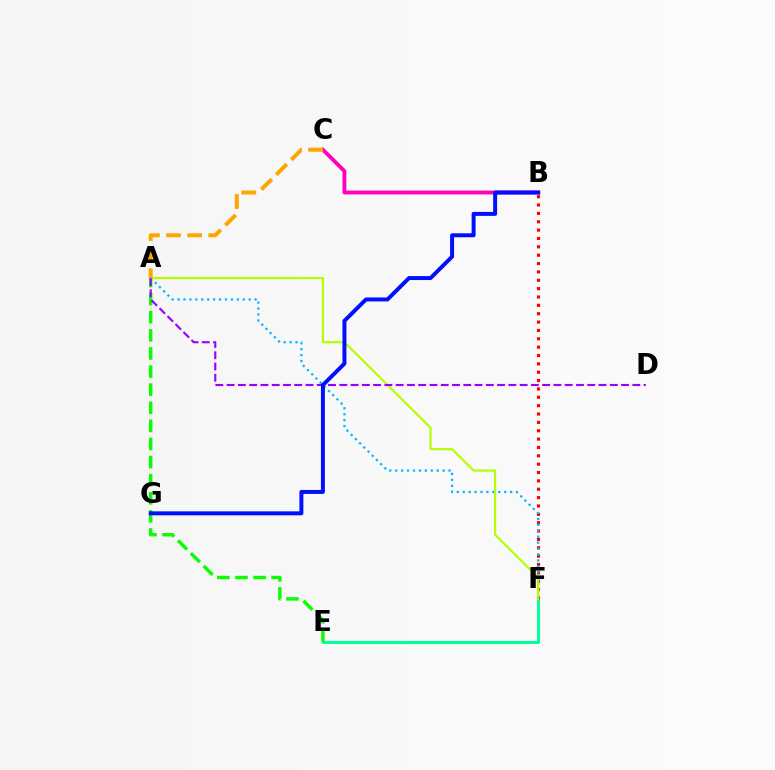{('E', 'F'): [{'color': '#00ff9d', 'line_style': 'solid', 'thickness': 2.15}], ('A', 'E'): [{'color': '#08ff00', 'line_style': 'dashed', 'thickness': 2.46}], ('B', 'F'): [{'color': '#ff0000', 'line_style': 'dotted', 'thickness': 2.27}], ('A', 'F'): [{'color': '#00b5ff', 'line_style': 'dotted', 'thickness': 1.61}, {'color': '#b3ff00', 'line_style': 'solid', 'thickness': 1.57}], ('B', 'C'): [{'color': '#ff00bd', 'line_style': 'solid', 'thickness': 2.78}], ('A', 'D'): [{'color': '#9b00ff', 'line_style': 'dashed', 'thickness': 1.53}], ('A', 'C'): [{'color': '#ffa500', 'line_style': 'dashed', 'thickness': 2.87}], ('B', 'G'): [{'color': '#0010ff', 'line_style': 'solid', 'thickness': 2.86}]}